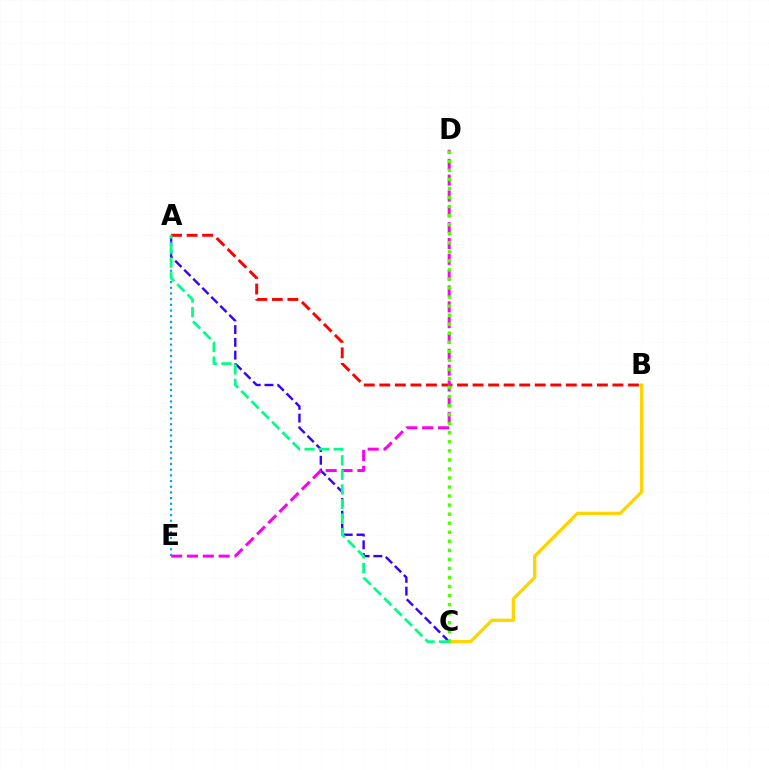{('A', 'B'): [{'color': '#ff0000', 'line_style': 'dashed', 'thickness': 2.11}], ('A', 'C'): [{'color': '#3700ff', 'line_style': 'dashed', 'thickness': 1.73}, {'color': '#00ff86', 'line_style': 'dashed', 'thickness': 1.98}], ('B', 'C'): [{'color': '#ffd500', 'line_style': 'solid', 'thickness': 2.38}], ('D', 'E'): [{'color': '#ff00ed', 'line_style': 'dashed', 'thickness': 2.15}], ('A', 'E'): [{'color': '#009eff', 'line_style': 'dotted', 'thickness': 1.54}], ('C', 'D'): [{'color': '#4fff00', 'line_style': 'dotted', 'thickness': 2.46}]}